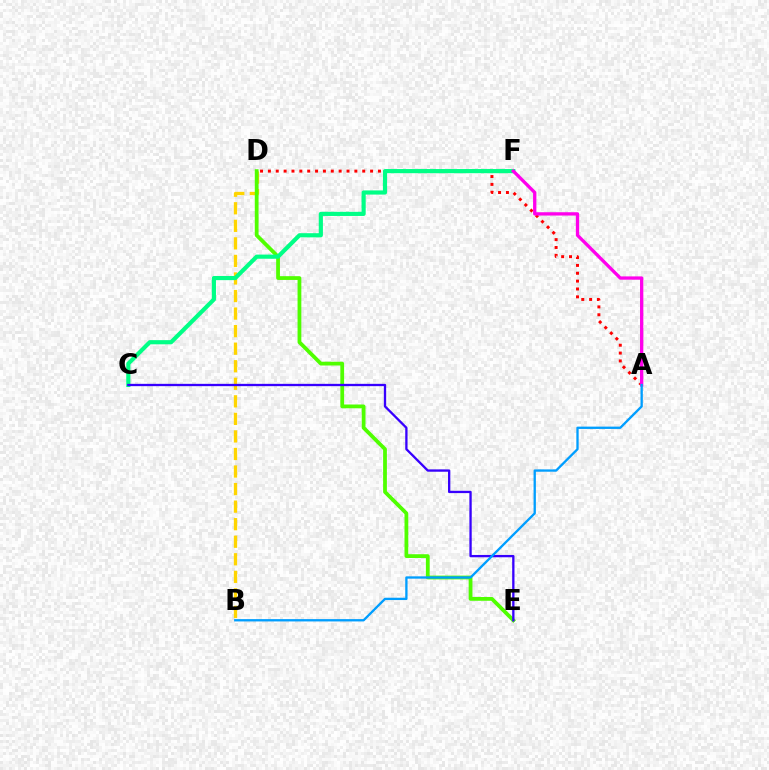{('B', 'D'): [{'color': '#ffd500', 'line_style': 'dashed', 'thickness': 2.38}], ('D', 'E'): [{'color': '#4fff00', 'line_style': 'solid', 'thickness': 2.72}], ('A', 'D'): [{'color': '#ff0000', 'line_style': 'dotted', 'thickness': 2.14}], ('C', 'F'): [{'color': '#00ff86', 'line_style': 'solid', 'thickness': 3.0}], ('C', 'E'): [{'color': '#3700ff', 'line_style': 'solid', 'thickness': 1.66}], ('A', 'F'): [{'color': '#ff00ed', 'line_style': 'solid', 'thickness': 2.38}], ('A', 'B'): [{'color': '#009eff', 'line_style': 'solid', 'thickness': 1.67}]}